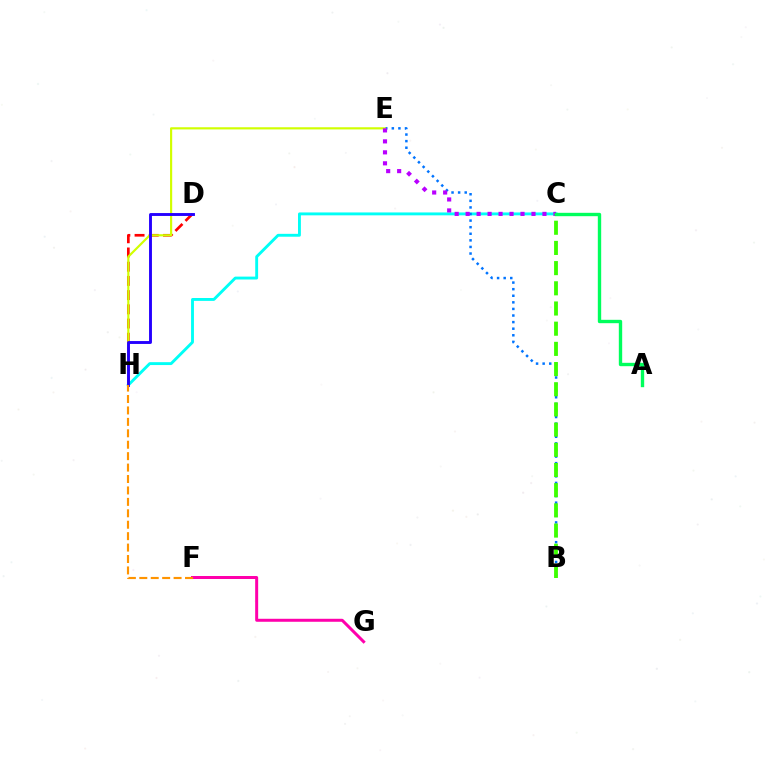{('D', 'H'): [{'color': '#ff0000', 'line_style': 'dashed', 'thickness': 1.93}, {'color': '#2500ff', 'line_style': 'solid', 'thickness': 2.08}], ('C', 'H'): [{'color': '#00fff6', 'line_style': 'solid', 'thickness': 2.08}], ('B', 'E'): [{'color': '#0074ff', 'line_style': 'dotted', 'thickness': 1.79}], ('E', 'H'): [{'color': '#d1ff00', 'line_style': 'solid', 'thickness': 1.56}], ('C', 'E'): [{'color': '#b900ff', 'line_style': 'dotted', 'thickness': 2.98}], ('F', 'G'): [{'color': '#ff00ac', 'line_style': 'solid', 'thickness': 2.15}], ('B', 'C'): [{'color': '#3dff00', 'line_style': 'dashed', 'thickness': 2.74}], ('F', 'H'): [{'color': '#ff9400', 'line_style': 'dashed', 'thickness': 1.55}], ('A', 'C'): [{'color': '#00ff5c', 'line_style': 'solid', 'thickness': 2.43}]}